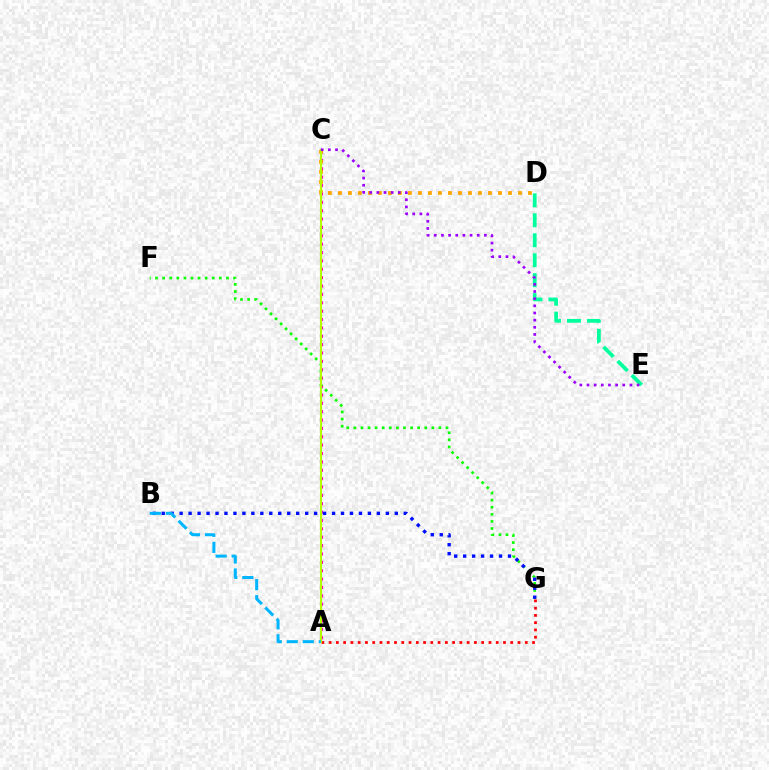{('D', 'E'): [{'color': '#00ff9d', 'line_style': 'dashed', 'thickness': 2.71}], ('A', 'C'): [{'color': '#ff00bd', 'line_style': 'dotted', 'thickness': 2.27}, {'color': '#b3ff00', 'line_style': 'solid', 'thickness': 1.52}], ('C', 'D'): [{'color': '#ffa500', 'line_style': 'dotted', 'thickness': 2.72}], ('A', 'G'): [{'color': '#ff0000', 'line_style': 'dotted', 'thickness': 1.97}], ('F', 'G'): [{'color': '#08ff00', 'line_style': 'dotted', 'thickness': 1.93}], ('B', 'G'): [{'color': '#0010ff', 'line_style': 'dotted', 'thickness': 2.44}], ('C', 'E'): [{'color': '#9b00ff', 'line_style': 'dotted', 'thickness': 1.94}], ('A', 'B'): [{'color': '#00b5ff', 'line_style': 'dashed', 'thickness': 2.18}]}